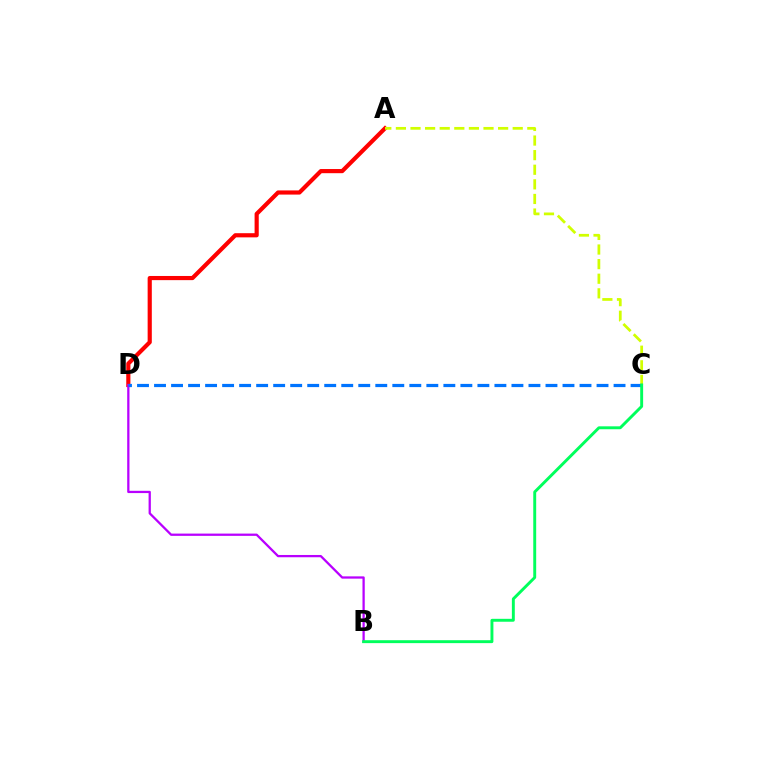{('A', 'D'): [{'color': '#ff0000', 'line_style': 'solid', 'thickness': 3.0}], ('A', 'C'): [{'color': '#d1ff00', 'line_style': 'dashed', 'thickness': 1.98}], ('B', 'D'): [{'color': '#b900ff', 'line_style': 'solid', 'thickness': 1.64}], ('C', 'D'): [{'color': '#0074ff', 'line_style': 'dashed', 'thickness': 2.31}], ('B', 'C'): [{'color': '#00ff5c', 'line_style': 'solid', 'thickness': 2.1}]}